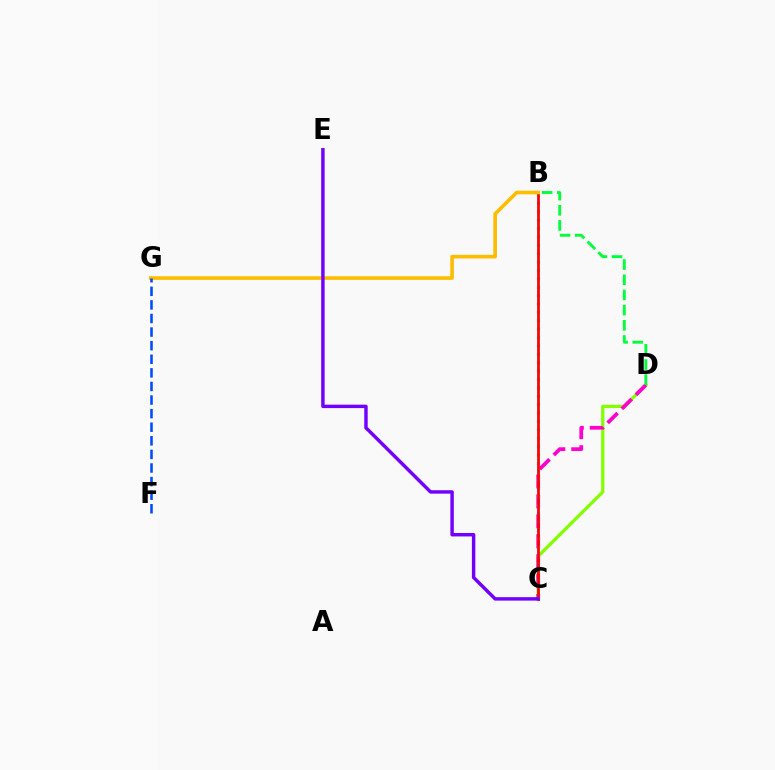{('C', 'D'): [{'color': '#84ff00', 'line_style': 'solid', 'thickness': 2.36}, {'color': '#ff00cf', 'line_style': 'dashed', 'thickness': 2.71}], ('B', 'C'): [{'color': '#00fff6', 'line_style': 'dotted', 'thickness': 2.28}, {'color': '#ff0000', 'line_style': 'solid', 'thickness': 1.97}], ('B', 'G'): [{'color': '#ffbd00', 'line_style': 'solid', 'thickness': 2.62}], ('C', 'E'): [{'color': '#7200ff', 'line_style': 'solid', 'thickness': 2.47}], ('B', 'D'): [{'color': '#00ff39', 'line_style': 'dashed', 'thickness': 2.06}], ('F', 'G'): [{'color': '#004bff', 'line_style': 'dashed', 'thickness': 1.85}]}